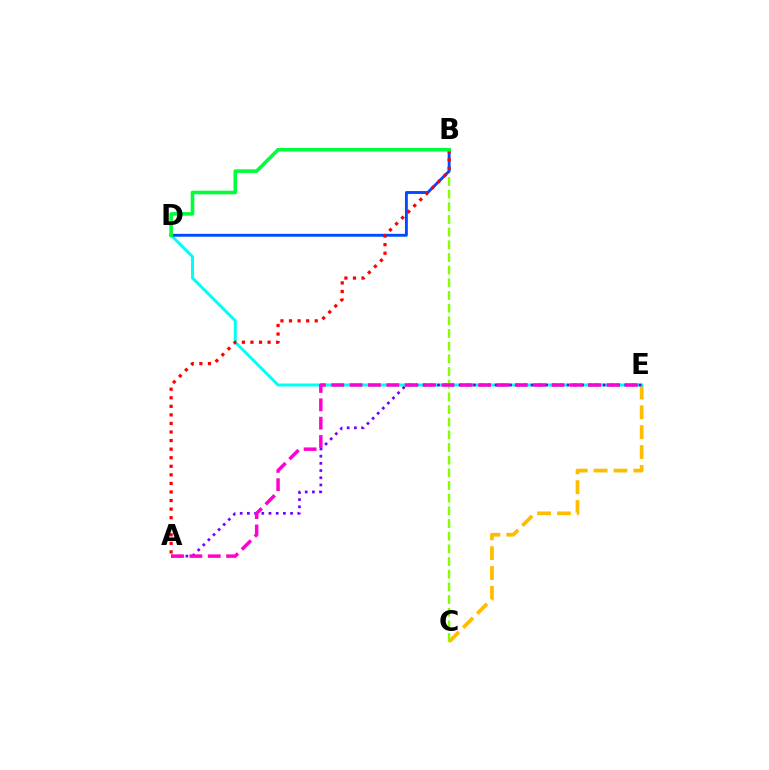{('C', 'E'): [{'color': '#ffbd00', 'line_style': 'dashed', 'thickness': 2.7}], ('B', 'C'): [{'color': '#84ff00', 'line_style': 'dashed', 'thickness': 1.72}], ('D', 'E'): [{'color': '#00fff6', 'line_style': 'solid', 'thickness': 2.14}], ('B', 'D'): [{'color': '#004bff', 'line_style': 'solid', 'thickness': 2.08}, {'color': '#00ff39', 'line_style': 'solid', 'thickness': 2.59}], ('A', 'E'): [{'color': '#7200ff', 'line_style': 'dotted', 'thickness': 1.96}, {'color': '#ff00cf', 'line_style': 'dashed', 'thickness': 2.49}], ('A', 'B'): [{'color': '#ff0000', 'line_style': 'dotted', 'thickness': 2.33}]}